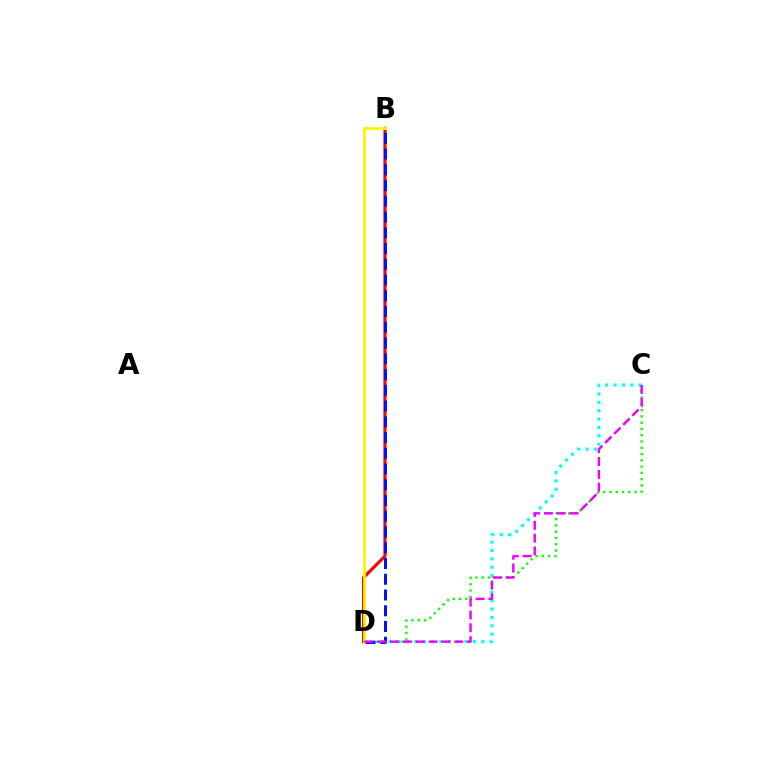{('C', 'D'): [{'color': '#08ff00', 'line_style': 'dotted', 'thickness': 1.71}, {'color': '#00fff6', 'line_style': 'dotted', 'thickness': 2.27}, {'color': '#ee00ff', 'line_style': 'dashed', 'thickness': 1.74}], ('B', 'D'): [{'color': '#ff0000', 'line_style': 'solid', 'thickness': 2.28}, {'color': '#0010ff', 'line_style': 'dashed', 'thickness': 2.14}, {'color': '#fcf500', 'line_style': 'solid', 'thickness': 2.02}]}